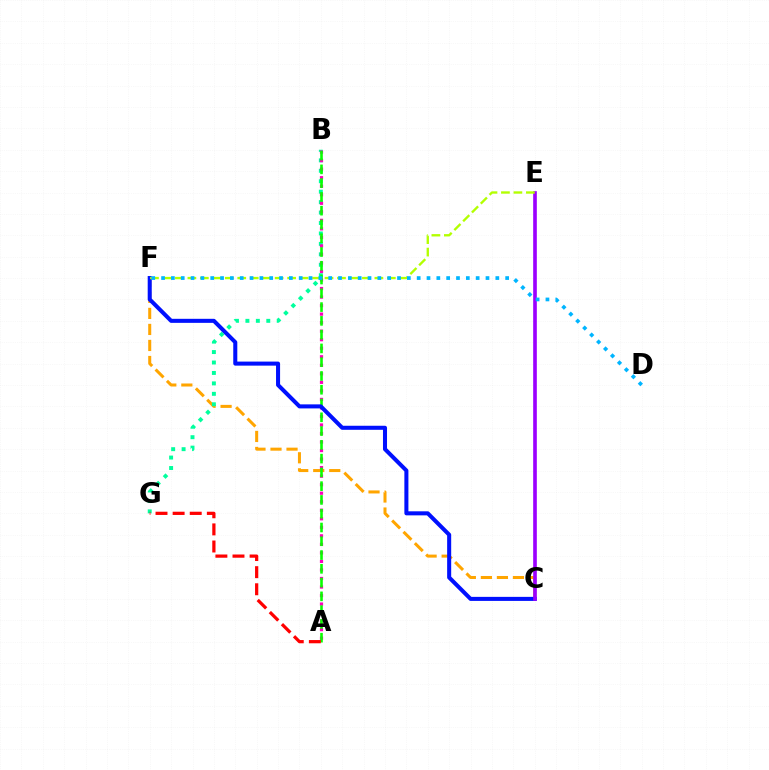{('C', 'F'): [{'color': '#ffa500', 'line_style': 'dashed', 'thickness': 2.18}, {'color': '#0010ff', 'line_style': 'solid', 'thickness': 2.91}], ('B', 'G'): [{'color': '#00ff9d', 'line_style': 'dotted', 'thickness': 2.84}], ('A', 'B'): [{'color': '#ff00bd', 'line_style': 'dotted', 'thickness': 2.32}, {'color': '#08ff00', 'line_style': 'dashed', 'thickness': 1.87}], ('A', 'G'): [{'color': '#ff0000', 'line_style': 'dashed', 'thickness': 2.32}], ('C', 'E'): [{'color': '#9b00ff', 'line_style': 'solid', 'thickness': 2.63}], ('E', 'F'): [{'color': '#b3ff00', 'line_style': 'dashed', 'thickness': 1.69}], ('D', 'F'): [{'color': '#00b5ff', 'line_style': 'dotted', 'thickness': 2.67}]}